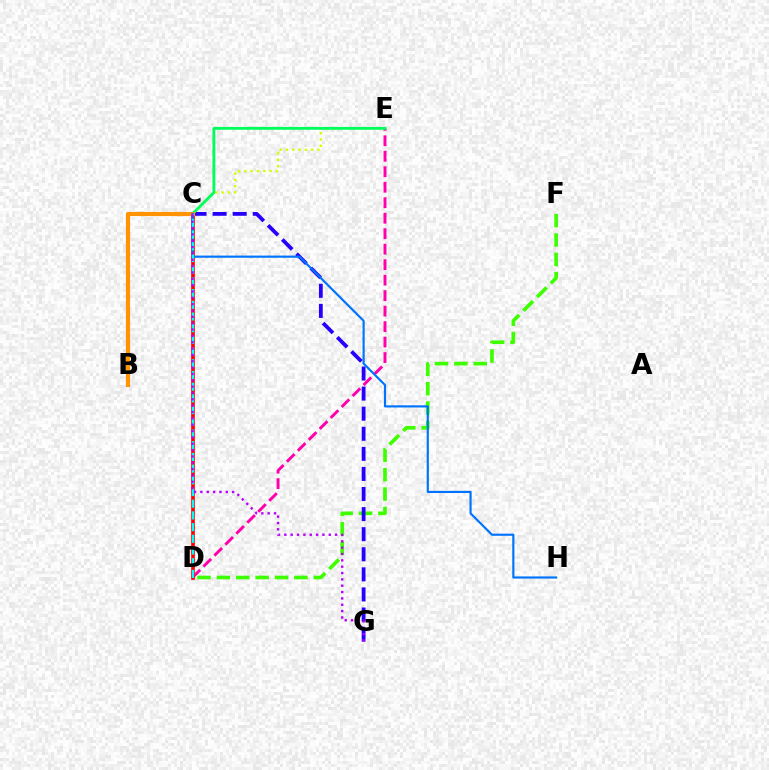{('C', 'E'): [{'color': '#d1ff00', 'line_style': 'dotted', 'thickness': 1.71}, {'color': '#00ff5c', 'line_style': 'solid', 'thickness': 2.05}], ('D', 'E'): [{'color': '#ff00ac', 'line_style': 'dashed', 'thickness': 2.1}], ('D', 'F'): [{'color': '#3dff00', 'line_style': 'dashed', 'thickness': 2.63}], ('C', 'G'): [{'color': '#2500ff', 'line_style': 'dashed', 'thickness': 2.73}, {'color': '#b900ff', 'line_style': 'dotted', 'thickness': 1.72}], ('C', 'D'): [{'color': '#ff0000', 'line_style': 'solid', 'thickness': 2.63}, {'color': '#00fff6', 'line_style': 'dashed', 'thickness': 1.59}], ('B', 'C'): [{'color': '#ff9400', 'line_style': 'solid', 'thickness': 2.98}], ('C', 'H'): [{'color': '#0074ff', 'line_style': 'solid', 'thickness': 1.56}]}